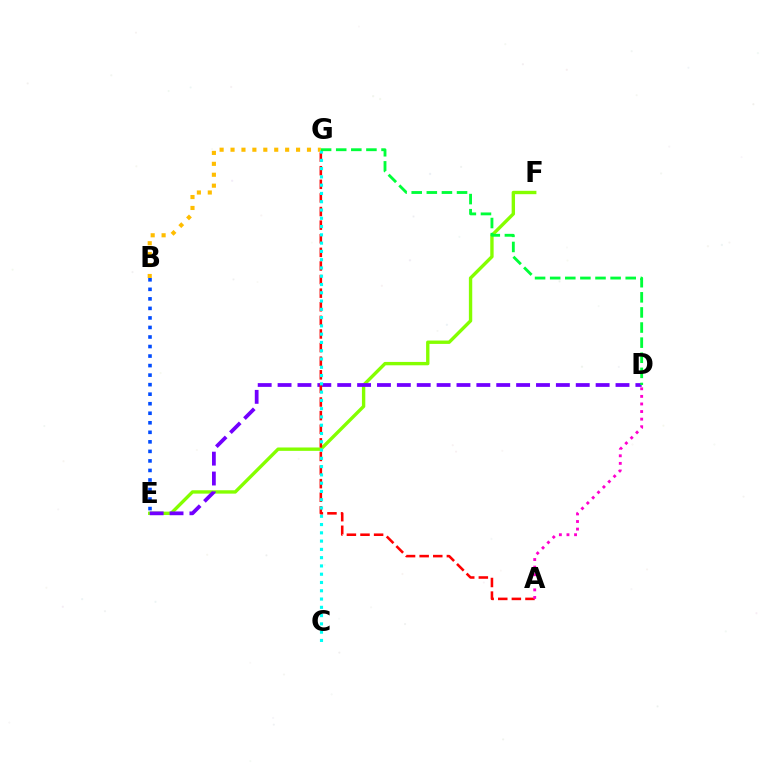{('E', 'F'): [{'color': '#84ff00', 'line_style': 'solid', 'thickness': 2.43}], ('D', 'E'): [{'color': '#7200ff', 'line_style': 'dashed', 'thickness': 2.7}], ('B', 'G'): [{'color': '#ffbd00', 'line_style': 'dotted', 'thickness': 2.97}], ('A', 'G'): [{'color': '#ff0000', 'line_style': 'dashed', 'thickness': 1.85}], ('C', 'G'): [{'color': '#00fff6', 'line_style': 'dotted', 'thickness': 2.25}], ('B', 'E'): [{'color': '#004bff', 'line_style': 'dotted', 'thickness': 2.59}], ('A', 'D'): [{'color': '#ff00cf', 'line_style': 'dotted', 'thickness': 2.06}], ('D', 'G'): [{'color': '#00ff39', 'line_style': 'dashed', 'thickness': 2.05}]}